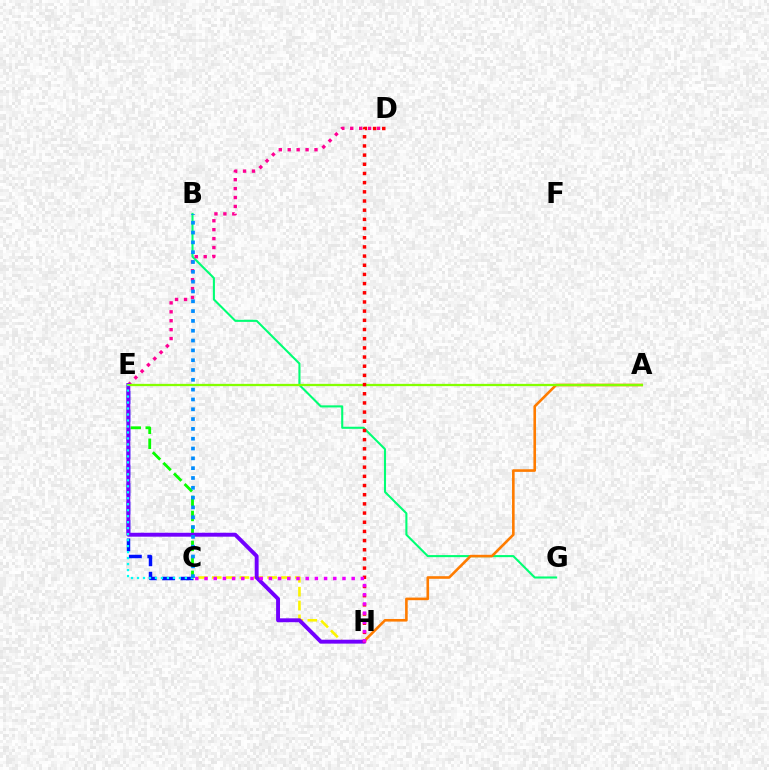{('C', 'E'): [{'color': '#08ff00', 'line_style': 'dashed', 'thickness': 2.04}, {'color': '#0010ff', 'line_style': 'dashed', 'thickness': 2.5}, {'color': '#00fff6', 'line_style': 'dotted', 'thickness': 1.63}], ('B', 'G'): [{'color': '#00ff74', 'line_style': 'solid', 'thickness': 1.5}], ('A', 'H'): [{'color': '#ff7c00', 'line_style': 'solid', 'thickness': 1.88}], ('C', 'H'): [{'color': '#fcf500', 'line_style': 'dashed', 'thickness': 1.88}, {'color': '#ee00ff', 'line_style': 'dotted', 'thickness': 2.5}], ('D', 'E'): [{'color': '#ff0094', 'line_style': 'dotted', 'thickness': 2.42}], ('E', 'H'): [{'color': '#7200ff', 'line_style': 'solid', 'thickness': 2.82}], ('A', 'E'): [{'color': '#84ff00', 'line_style': 'solid', 'thickness': 1.64}], ('B', 'C'): [{'color': '#008cff', 'line_style': 'dotted', 'thickness': 2.67}], ('D', 'H'): [{'color': '#ff0000', 'line_style': 'dotted', 'thickness': 2.49}]}